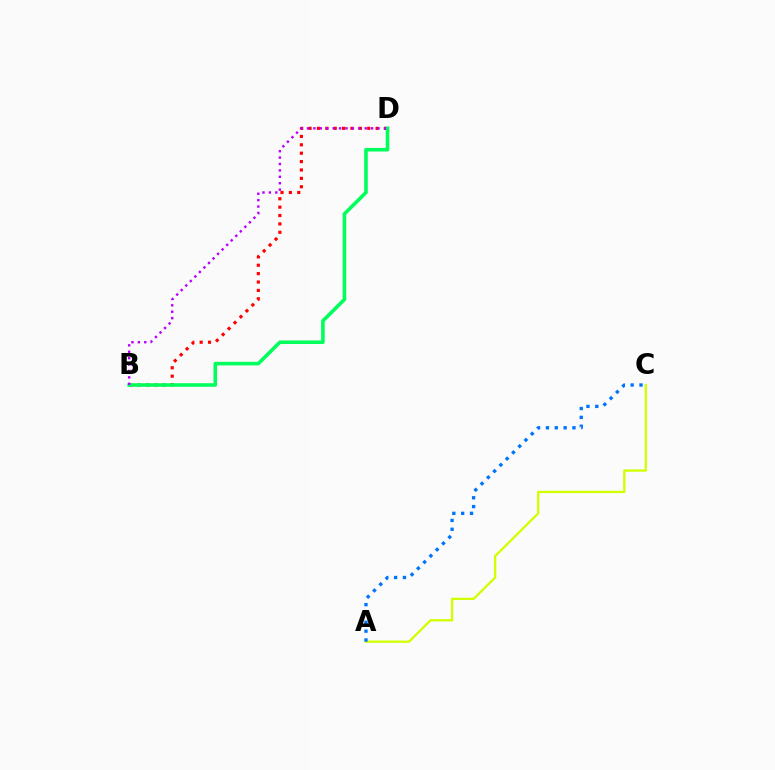{('B', 'D'): [{'color': '#ff0000', 'line_style': 'dotted', 'thickness': 2.28}, {'color': '#00ff5c', 'line_style': 'solid', 'thickness': 2.58}, {'color': '#b900ff', 'line_style': 'dotted', 'thickness': 1.74}], ('A', 'C'): [{'color': '#d1ff00', 'line_style': 'solid', 'thickness': 1.66}, {'color': '#0074ff', 'line_style': 'dotted', 'thickness': 2.4}]}